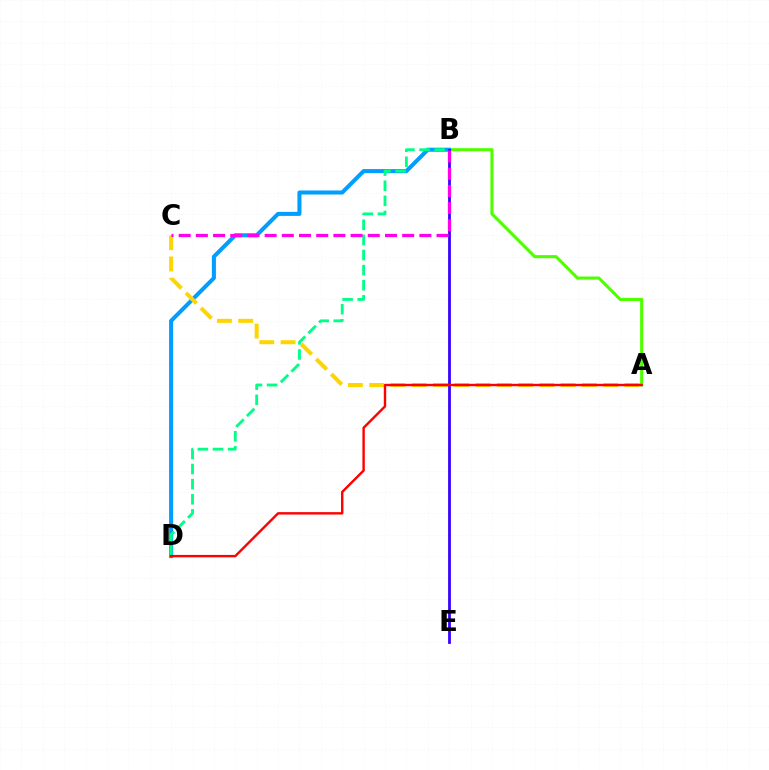{('A', 'B'): [{'color': '#4fff00', 'line_style': 'solid', 'thickness': 2.22}], ('B', 'D'): [{'color': '#009eff', 'line_style': 'solid', 'thickness': 2.91}, {'color': '#00ff86', 'line_style': 'dashed', 'thickness': 2.05}], ('A', 'C'): [{'color': '#ffd500', 'line_style': 'dashed', 'thickness': 2.89}], ('B', 'E'): [{'color': '#3700ff', 'line_style': 'solid', 'thickness': 2.0}], ('A', 'D'): [{'color': '#ff0000', 'line_style': 'solid', 'thickness': 1.73}], ('B', 'C'): [{'color': '#ff00ed', 'line_style': 'dashed', 'thickness': 2.34}]}